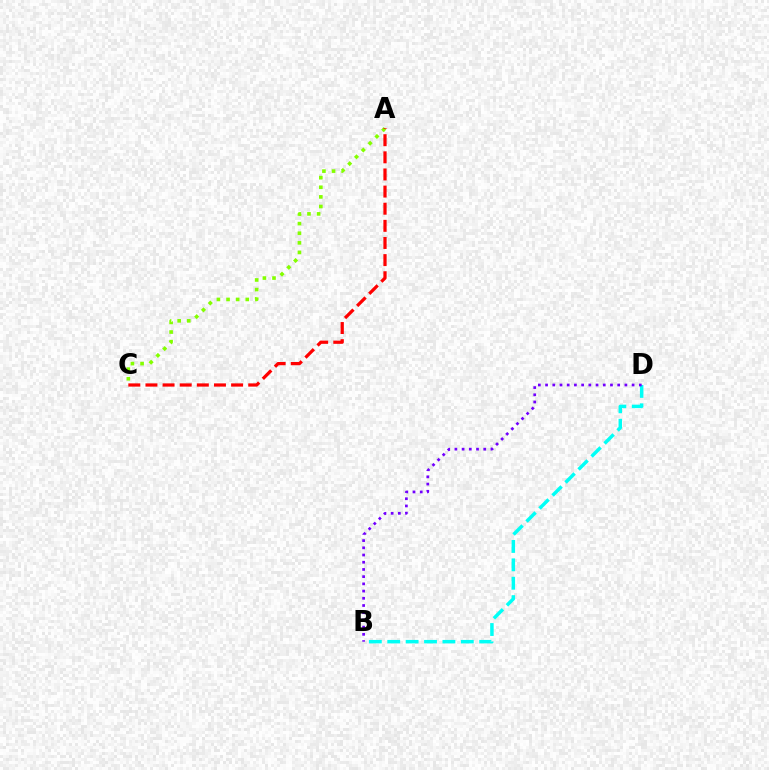{('B', 'D'): [{'color': '#00fff6', 'line_style': 'dashed', 'thickness': 2.5}, {'color': '#7200ff', 'line_style': 'dotted', 'thickness': 1.96}], ('A', 'C'): [{'color': '#84ff00', 'line_style': 'dotted', 'thickness': 2.61}, {'color': '#ff0000', 'line_style': 'dashed', 'thickness': 2.33}]}